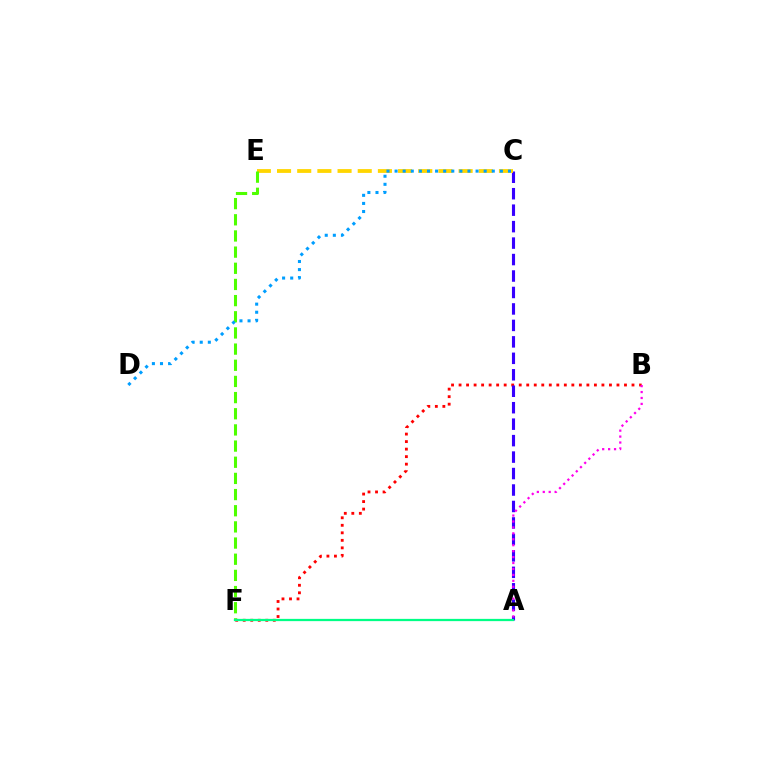{('B', 'F'): [{'color': '#ff0000', 'line_style': 'dotted', 'thickness': 2.04}], ('A', 'C'): [{'color': '#3700ff', 'line_style': 'dashed', 'thickness': 2.24}], ('C', 'E'): [{'color': '#ffd500', 'line_style': 'dashed', 'thickness': 2.74}], ('A', 'B'): [{'color': '#ff00ed', 'line_style': 'dotted', 'thickness': 1.61}], ('E', 'F'): [{'color': '#4fff00', 'line_style': 'dashed', 'thickness': 2.2}], ('A', 'F'): [{'color': '#00ff86', 'line_style': 'solid', 'thickness': 1.62}], ('C', 'D'): [{'color': '#009eff', 'line_style': 'dotted', 'thickness': 2.2}]}